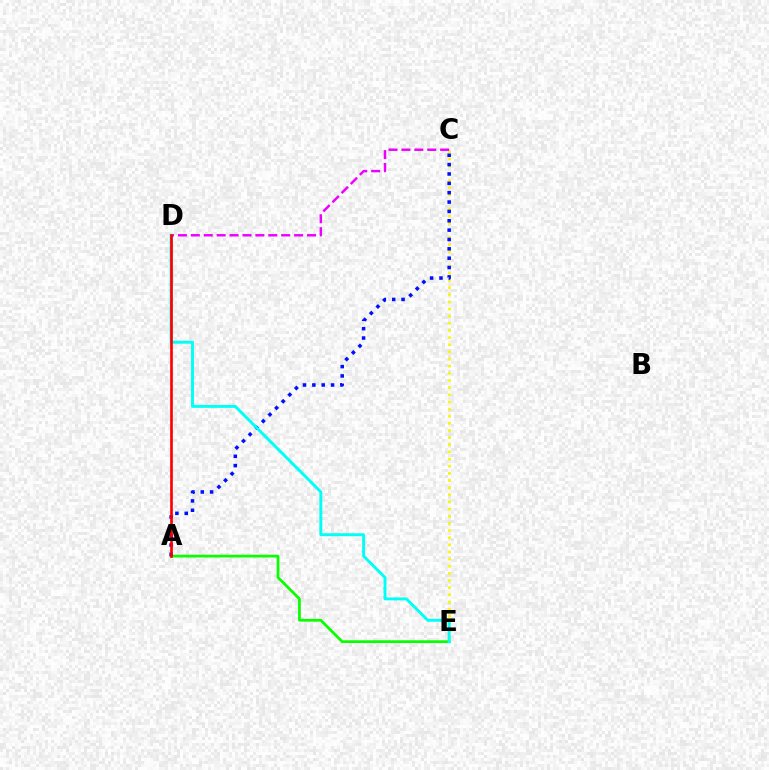{('C', 'E'): [{'color': '#fcf500', 'line_style': 'dotted', 'thickness': 1.94}], ('A', 'E'): [{'color': '#08ff00', 'line_style': 'solid', 'thickness': 1.98}], ('A', 'C'): [{'color': '#0010ff', 'line_style': 'dotted', 'thickness': 2.54}], ('C', 'D'): [{'color': '#ee00ff', 'line_style': 'dashed', 'thickness': 1.75}], ('D', 'E'): [{'color': '#00fff6', 'line_style': 'solid', 'thickness': 2.1}], ('A', 'D'): [{'color': '#ff0000', 'line_style': 'solid', 'thickness': 1.92}]}